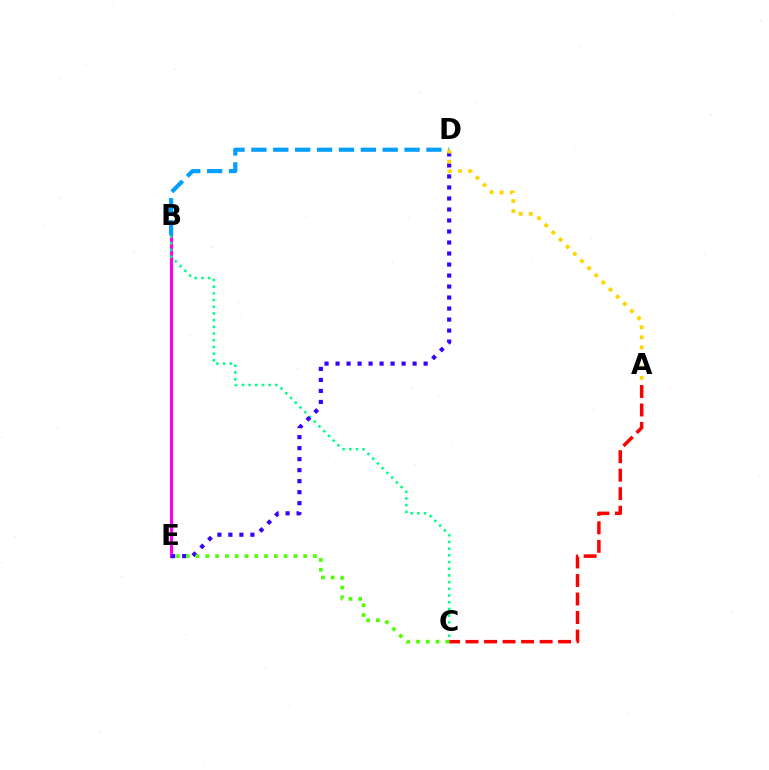{('A', 'C'): [{'color': '#ff0000', 'line_style': 'dashed', 'thickness': 2.52}], ('B', 'E'): [{'color': '#ff00ed', 'line_style': 'solid', 'thickness': 2.26}], ('B', 'C'): [{'color': '#00ff86', 'line_style': 'dotted', 'thickness': 1.82}], ('B', 'D'): [{'color': '#009eff', 'line_style': 'dashed', 'thickness': 2.97}], ('D', 'E'): [{'color': '#3700ff', 'line_style': 'dotted', 'thickness': 2.99}], ('A', 'D'): [{'color': '#ffd500', 'line_style': 'dotted', 'thickness': 2.74}], ('C', 'E'): [{'color': '#4fff00', 'line_style': 'dotted', 'thickness': 2.66}]}